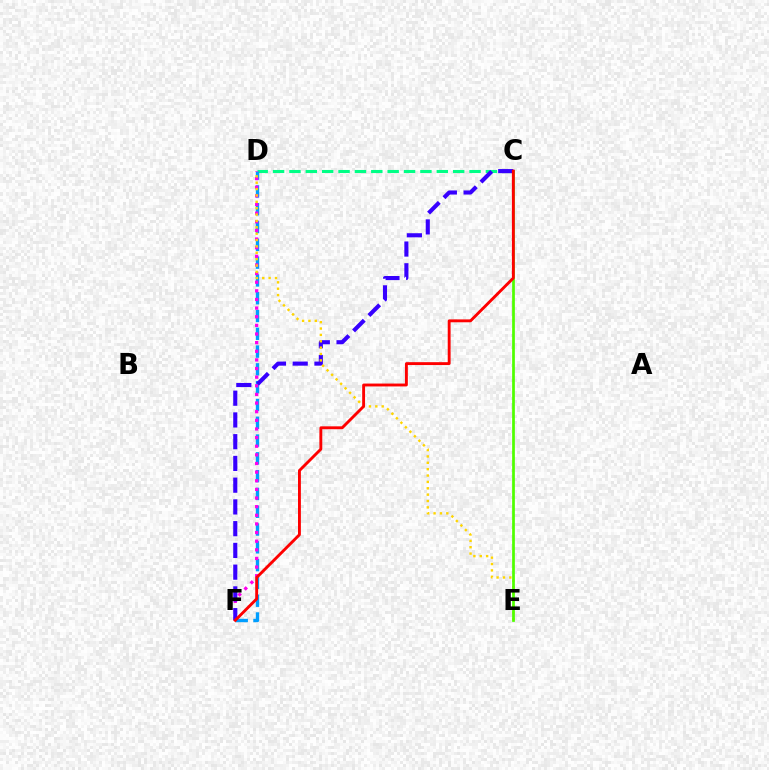{('C', 'D'): [{'color': '#00ff86', 'line_style': 'dashed', 'thickness': 2.22}], ('D', 'F'): [{'color': '#009eff', 'line_style': 'dashed', 'thickness': 2.42}, {'color': '#ff00ed', 'line_style': 'dotted', 'thickness': 2.35}], ('C', 'F'): [{'color': '#3700ff', 'line_style': 'dashed', 'thickness': 2.95}, {'color': '#ff0000', 'line_style': 'solid', 'thickness': 2.07}], ('D', 'E'): [{'color': '#ffd500', 'line_style': 'dotted', 'thickness': 1.73}], ('C', 'E'): [{'color': '#4fff00', 'line_style': 'solid', 'thickness': 1.96}]}